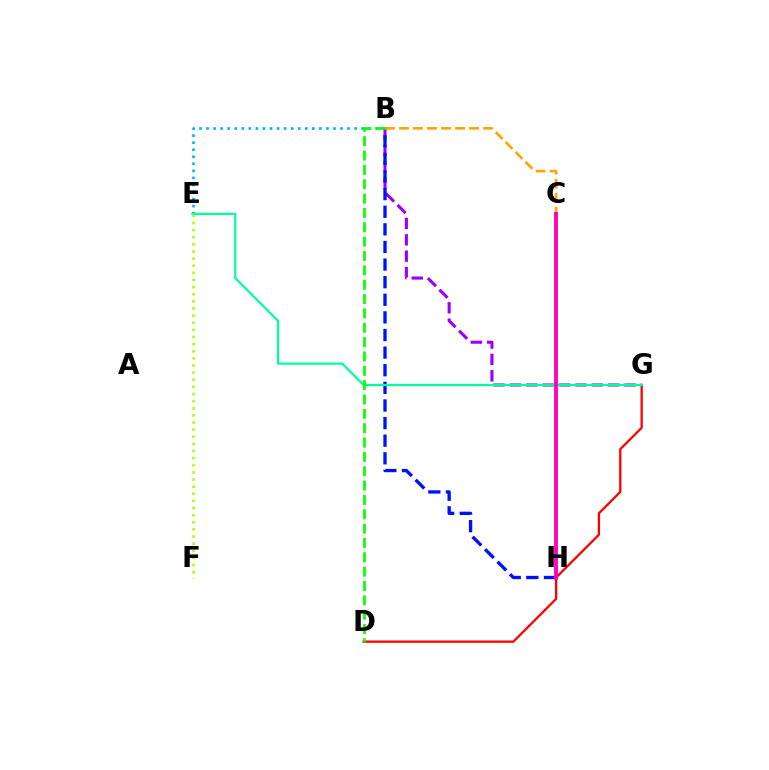{('B', 'E'): [{'color': '#00b5ff', 'line_style': 'dotted', 'thickness': 1.92}], ('D', 'G'): [{'color': '#ff0000', 'line_style': 'solid', 'thickness': 1.65}], ('B', 'G'): [{'color': '#9b00ff', 'line_style': 'dashed', 'thickness': 2.22}], ('B', 'H'): [{'color': '#0010ff', 'line_style': 'dashed', 'thickness': 2.39}], ('B', 'C'): [{'color': '#ffa500', 'line_style': 'dashed', 'thickness': 1.91}], ('E', 'G'): [{'color': '#00ff9d', 'line_style': 'solid', 'thickness': 1.61}], ('C', 'H'): [{'color': '#ff00bd', 'line_style': 'solid', 'thickness': 2.76}], ('B', 'D'): [{'color': '#08ff00', 'line_style': 'dashed', 'thickness': 1.95}], ('E', 'F'): [{'color': '#b3ff00', 'line_style': 'dotted', 'thickness': 1.94}]}